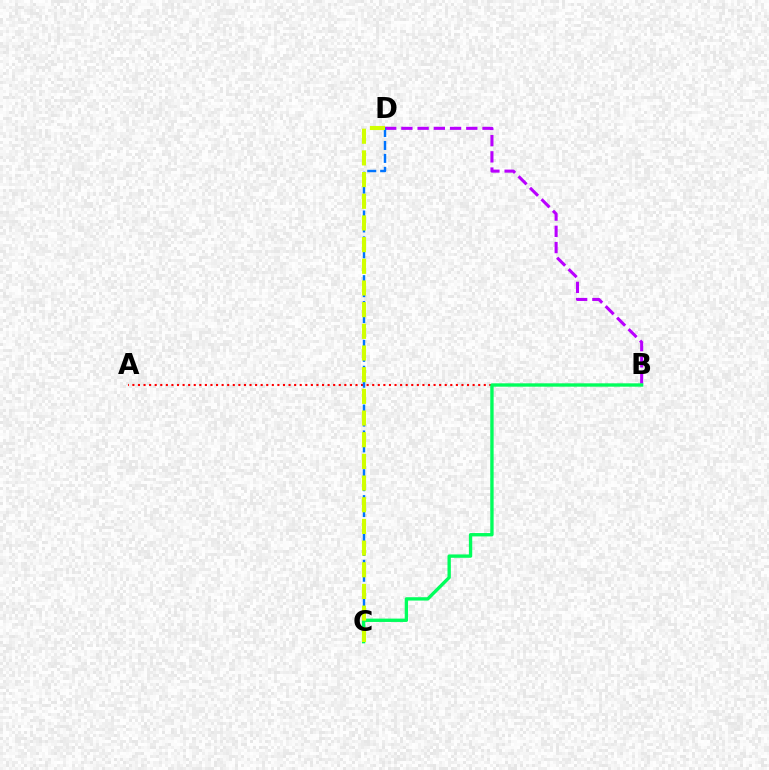{('A', 'B'): [{'color': '#ff0000', 'line_style': 'dotted', 'thickness': 1.52}], ('B', 'D'): [{'color': '#b900ff', 'line_style': 'dashed', 'thickness': 2.2}], ('C', 'D'): [{'color': '#0074ff', 'line_style': 'dashed', 'thickness': 1.76}, {'color': '#d1ff00', 'line_style': 'dashed', 'thickness': 2.94}], ('B', 'C'): [{'color': '#00ff5c', 'line_style': 'solid', 'thickness': 2.41}]}